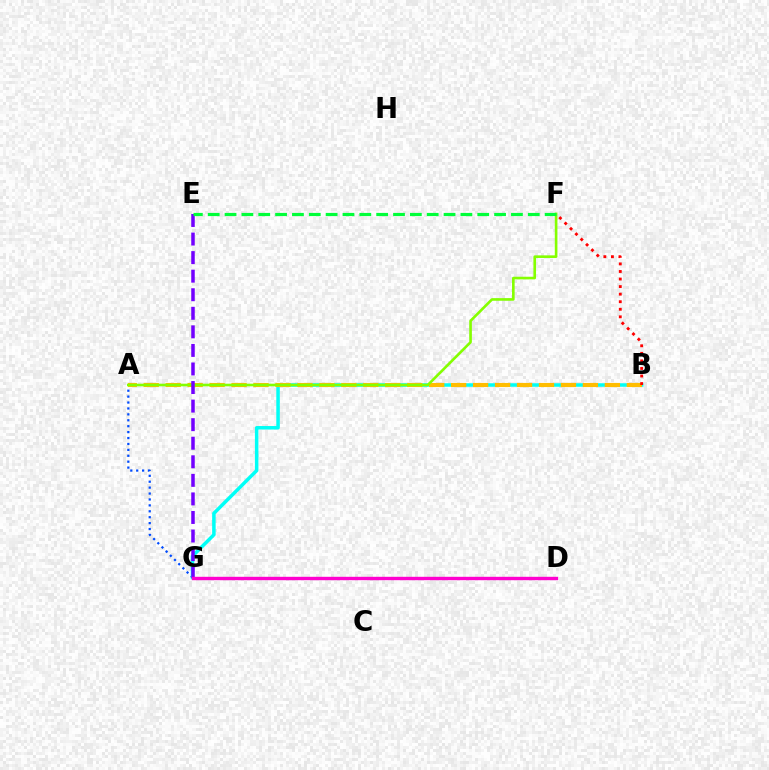{('A', 'G'): [{'color': '#004bff', 'line_style': 'dotted', 'thickness': 1.61}], ('B', 'G'): [{'color': '#00fff6', 'line_style': 'solid', 'thickness': 2.52}], ('A', 'B'): [{'color': '#ffbd00', 'line_style': 'dashed', 'thickness': 2.98}], ('A', 'F'): [{'color': '#84ff00', 'line_style': 'solid', 'thickness': 1.89}], ('E', 'G'): [{'color': '#7200ff', 'line_style': 'dashed', 'thickness': 2.52}], ('B', 'F'): [{'color': '#ff0000', 'line_style': 'dotted', 'thickness': 2.05}], ('E', 'F'): [{'color': '#00ff39', 'line_style': 'dashed', 'thickness': 2.29}], ('D', 'G'): [{'color': '#ff00cf', 'line_style': 'solid', 'thickness': 2.44}]}